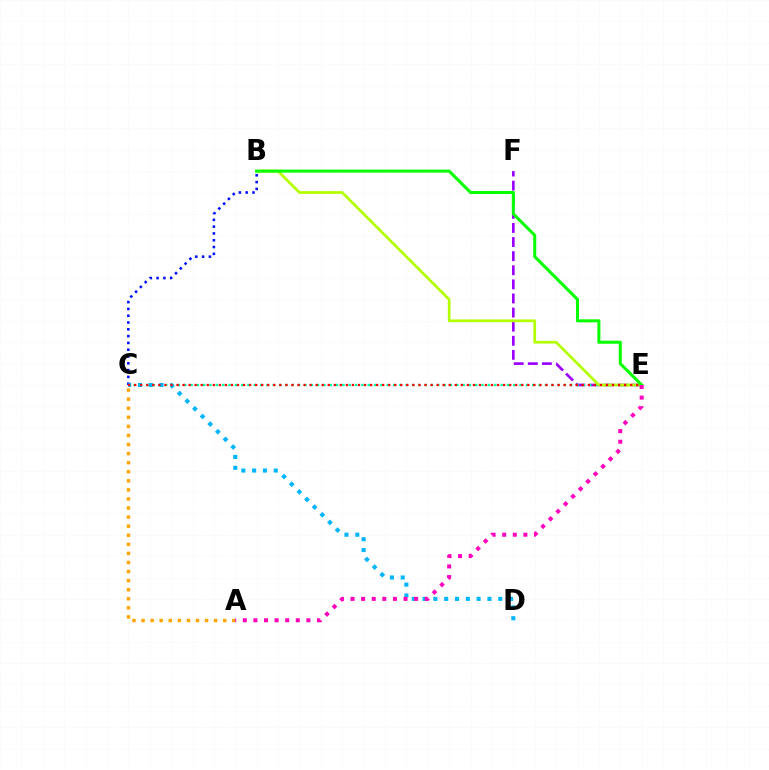{('E', 'F'): [{'color': '#9b00ff', 'line_style': 'dashed', 'thickness': 1.92}], ('A', 'C'): [{'color': '#ffa500', 'line_style': 'dotted', 'thickness': 2.47}], ('C', 'E'): [{'color': '#00ff9d', 'line_style': 'dotted', 'thickness': 1.72}, {'color': '#ff0000', 'line_style': 'dotted', 'thickness': 1.64}], ('B', 'C'): [{'color': '#0010ff', 'line_style': 'dotted', 'thickness': 1.85}], ('B', 'E'): [{'color': '#b3ff00', 'line_style': 'solid', 'thickness': 1.97}, {'color': '#08ff00', 'line_style': 'solid', 'thickness': 2.19}], ('C', 'D'): [{'color': '#00b5ff', 'line_style': 'dotted', 'thickness': 2.94}], ('A', 'E'): [{'color': '#ff00bd', 'line_style': 'dotted', 'thickness': 2.88}]}